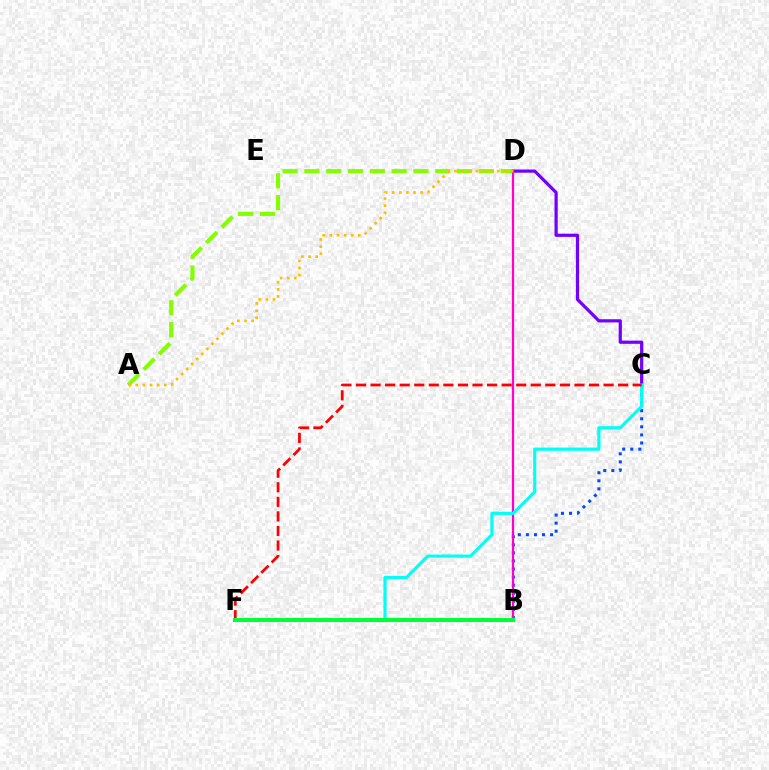{('A', 'D'): [{'color': '#84ff00', 'line_style': 'dashed', 'thickness': 2.96}, {'color': '#ffbd00', 'line_style': 'dotted', 'thickness': 1.93}], ('B', 'C'): [{'color': '#004bff', 'line_style': 'dotted', 'thickness': 2.19}], ('C', 'D'): [{'color': '#7200ff', 'line_style': 'solid', 'thickness': 2.3}], ('B', 'D'): [{'color': '#ff00cf', 'line_style': 'solid', 'thickness': 1.61}], ('C', 'F'): [{'color': '#00fff6', 'line_style': 'solid', 'thickness': 2.28}, {'color': '#ff0000', 'line_style': 'dashed', 'thickness': 1.98}], ('B', 'F'): [{'color': '#00ff39', 'line_style': 'solid', 'thickness': 2.91}]}